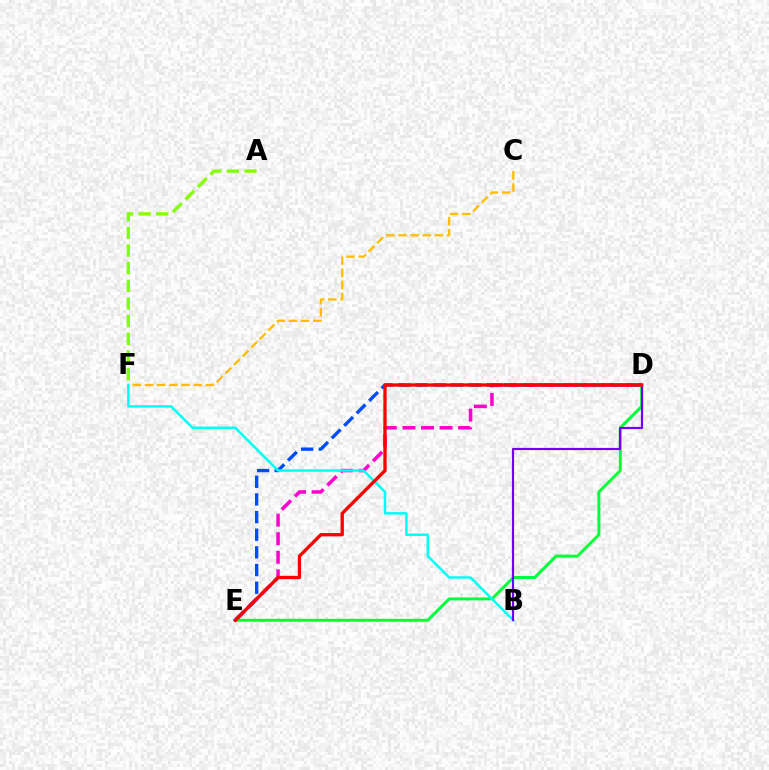{('D', 'E'): [{'color': '#00ff39', 'line_style': 'solid', 'thickness': 2.12}, {'color': '#004bff', 'line_style': 'dashed', 'thickness': 2.4}, {'color': '#ff00cf', 'line_style': 'dashed', 'thickness': 2.52}, {'color': '#ff0000', 'line_style': 'solid', 'thickness': 2.39}], ('C', 'F'): [{'color': '#ffbd00', 'line_style': 'dashed', 'thickness': 1.65}], ('B', 'F'): [{'color': '#00fff6', 'line_style': 'solid', 'thickness': 1.76}], ('A', 'F'): [{'color': '#84ff00', 'line_style': 'dashed', 'thickness': 2.4}], ('B', 'D'): [{'color': '#7200ff', 'line_style': 'solid', 'thickness': 1.58}]}